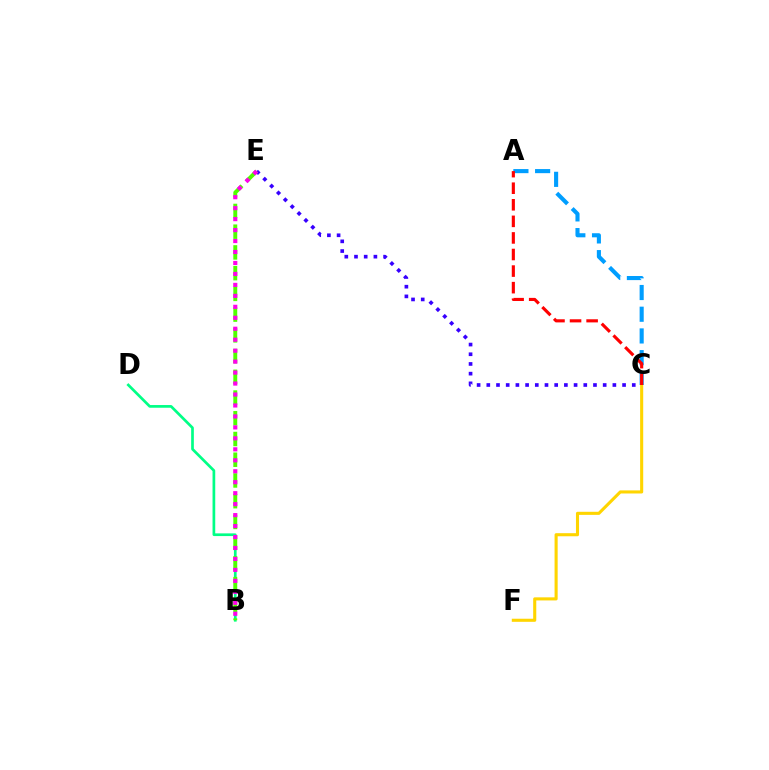{('C', 'E'): [{'color': '#3700ff', 'line_style': 'dotted', 'thickness': 2.63}], ('B', 'D'): [{'color': '#00ff86', 'line_style': 'solid', 'thickness': 1.94}], ('C', 'F'): [{'color': '#ffd500', 'line_style': 'solid', 'thickness': 2.22}], ('B', 'E'): [{'color': '#4fff00', 'line_style': 'dashed', 'thickness': 2.82}, {'color': '#ff00ed', 'line_style': 'dotted', 'thickness': 2.98}], ('A', 'C'): [{'color': '#009eff', 'line_style': 'dashed', 'thickness': 2.95}, {'color': '#ff0000', 'line_style': 'dashed', 'thickness': 2.25}]}